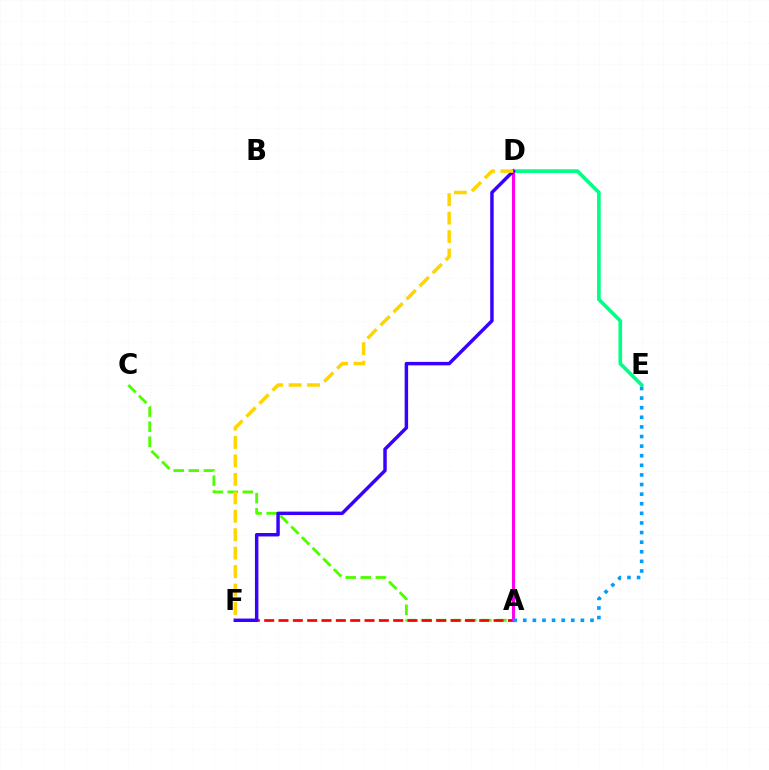{('D', 'E'): [{'color': '#00ff86', 'line_style': 'solid', 'thickness': 2.63}], ('A', 'C'): [{'color': '#4fff00', 'line_style': 'dashed', 'thickness': 2.05}], ('A', 'F'): [{'color': '#ff0000', 'line_style': 'dashed', 'thickness': 1.95}], ('A', 'D'): [{'color': '#ff00ed', 'line_style': 'solid', 'thickness': 2.21}], ('D', 'F'): [{'color': '#3700ff', 'line_style': 'solid', 'thickness': 2.49}, {'color': '#ffd500', 'line_style': 'dashed', 'thickness': 2.51}], ('A', 'E'): [{'color': '#009eff', 'line_style': 'dotted', 'thickness': 2.61}]}